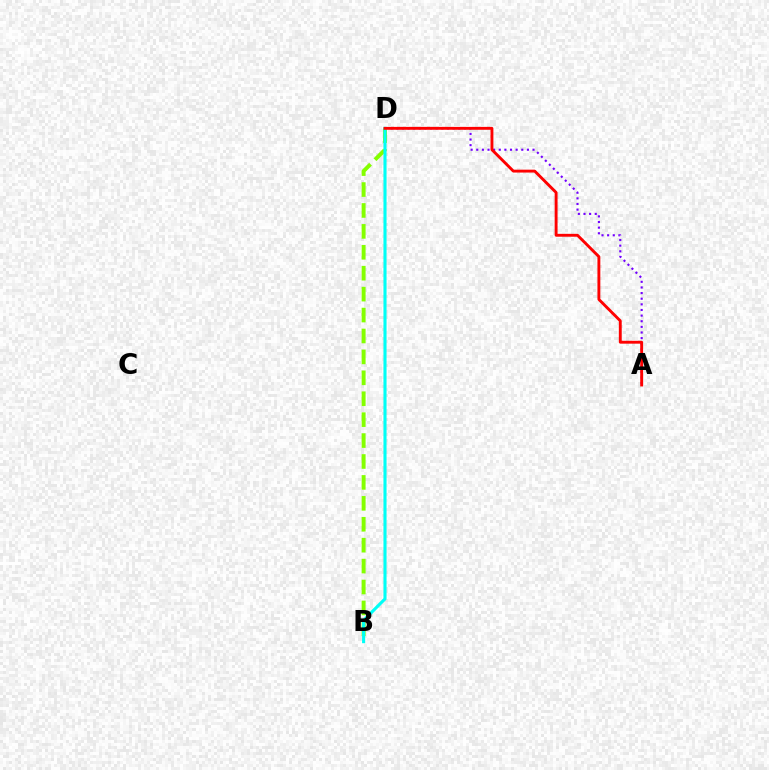{('A', 'D'): [{'color': '#7200ff', 'line_style': 'dotted', 'thickness': 1.53}, {'color': '#ff0000', 'line_style': 'solid', 'thickness': 2.08}], ('B', 'D'): [{'color': '#84ff00', 'line_style': 'dashed', 'thickness': 2.84}, {'color': '#00fff6', 'line_style': 'solid', 'thickness': 2.23}]}